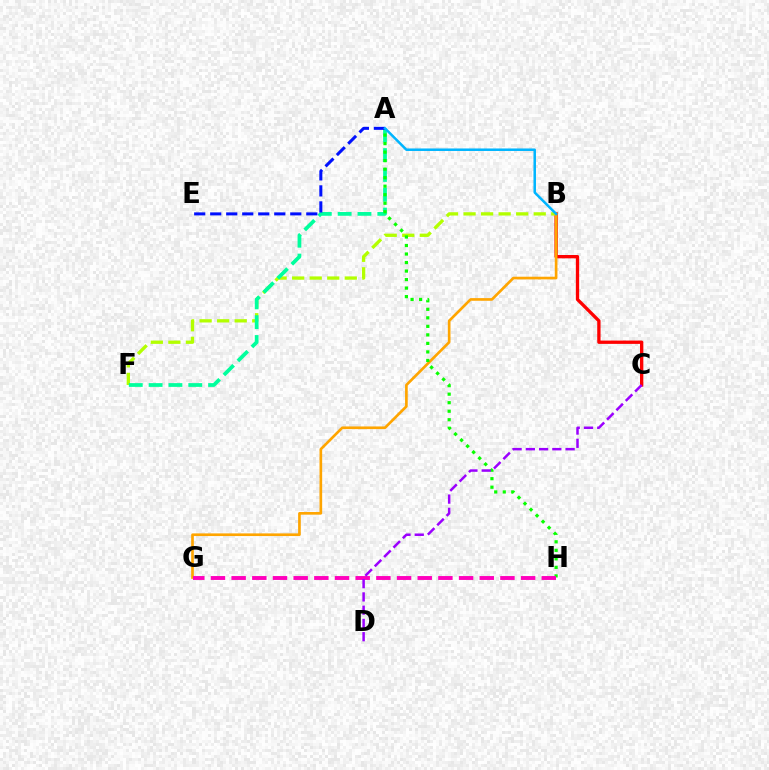{('B', 'C'): [{'color': '#ff0000', 'line_style': 'solid', 'thickness': 2.39}], ('B', 'F'): [{'color': '#b3ff00', 'line_style': 'dashed', 'thickness': 2.38}], ('A', 'F'): [{'color': '#00ff9d', 'line_style': 'dashed', 'thickness': 2.69}], ('B', 'G'): [{'color': '#ffa500', 'line_style': 'solid', 'thickness': 1.92}], ('A', 'H'): [{'color': '#08ff00', 'line_style': 'dotted', 'thickness': 2.31}], ('A', 'E'): [{'color': '#0010ff', 'line_style': 'dashed', 'thickness': 2.18}], ('G', 'H'): [{'color': '#ff00bd', 'line_style': 'dashed', 'thickness': 2.81}], ('A', 'B'): [{'color': '#00b5ff', 'line_style': 'solid', 'thickness': 1.81}], ('C', 'D'): [{'color': '#9b00ff', 'line_style': 'dashed', 'thickness': 1.8}]}